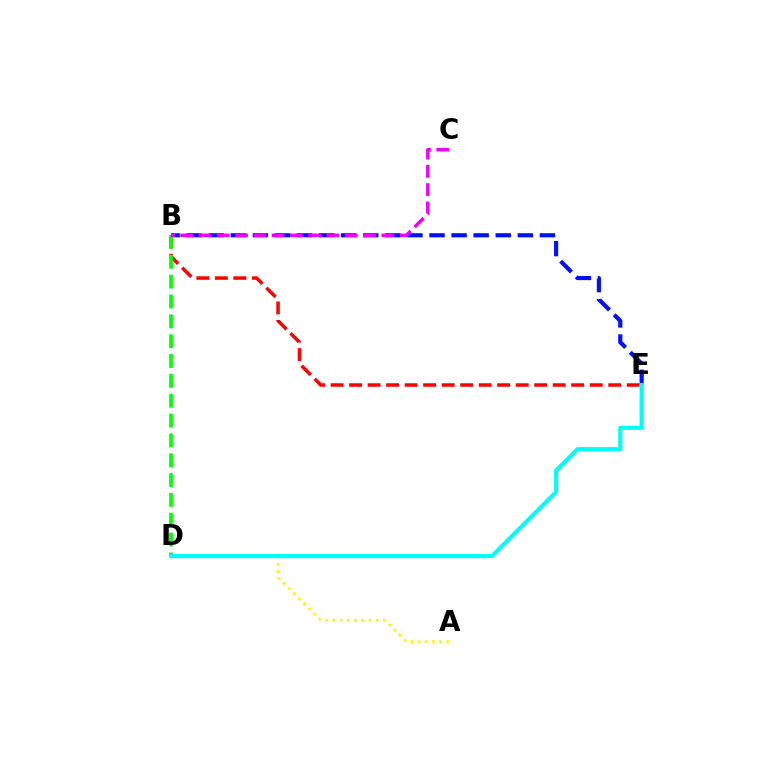{('B', 'E'): [{'color': '#0010ff', 'line_style': 'dashed', 'thickness': 3.0}, {'color': '#ff0000', 'line_style': 'dashed', 'thickness': 2.51}], ('A', 'D'): [{'color': '#fcf500', 'line_style': 'dotted', 'thickness': 1.96}], ('B', 'D'): [{'color': '#08ff00', 'line_style': 'dashed', 'thickness': 2.7}], ('D', 'E'): [{'color': '#00fff6', 'line_style': 'solid', 'thickness': 2.99}], ('B', 'C'): [{'color': '#ee00ff', 'line_style': 'dashed', 'thickness': 2.48}]}